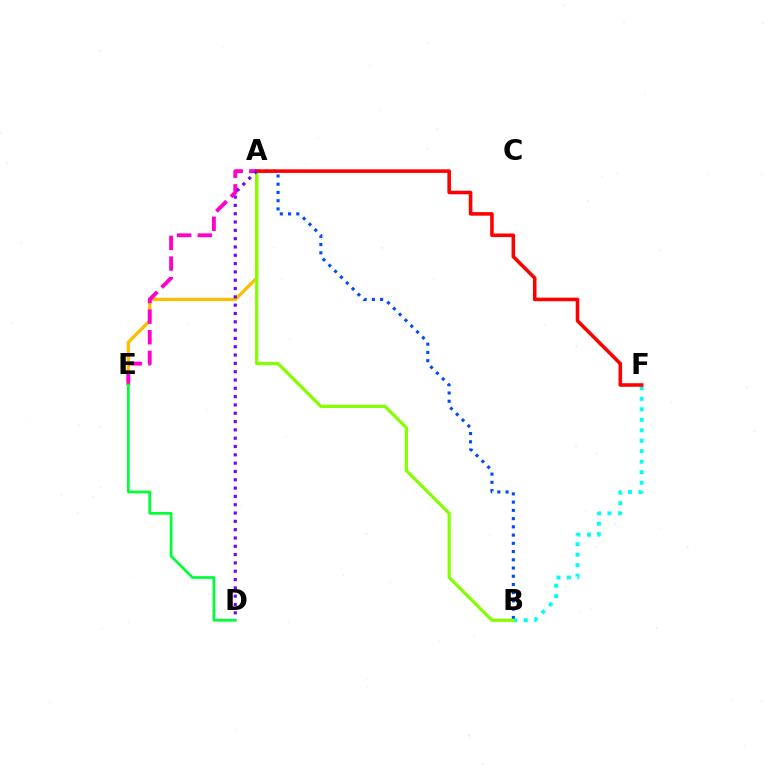{('A', 'E'): [{'color': '#ffbd00', 'line_style': 'solid', 'thickness': 2.36}, {'color': '#ff00cf', 'line_style': 'dashed', 'thickness': 2.8}], ('B', 'F'): [{'color': '#00fff6', 'line_style': 'dotted', 'thickness': 2.85}], ('A', 'B'): [{'color': '#004bff', 'line_style': 'dotted', 'thickness': 2.24}, {'color': '#84ff00', 'line_style': 'solid', 'thickness': 2.3}], ('A', 'F'): [{'color': '#ff0000', 'line_style': 'solid', 'thickness': 2.57}], ('A', 'D'): [{'color': '#7200ff', 'line_style': 'dotted', 'thickness': 2.26}], ('D', 'E'): [{'color': '#00ff39', 'line_style': 'solid', 'thickness': 1.97}]}